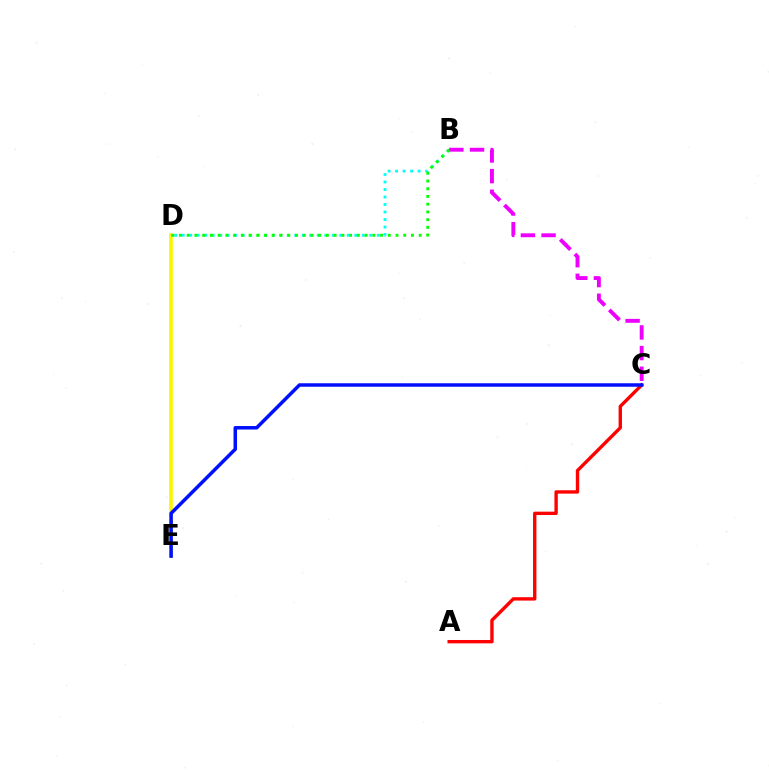{('B', 'D'): [{'color': '#00fff6', 'line_style': 'dotted', 'thickness': 2.04}, {'color': '#08ff00', 'line_style': 'dotted', 'thickness': 2.1}], ('D', 'E'): [{'color': '#fcf500', 'line_style': 'solid', 'thickness': 2.59}], ('B', 'C'): [{'color': '#ee00ff', 'line_style': 'dashed', 'thickness': 2.81}], ('A', 'C'): [{'color': '#ff0000', 'line_style': 'solid', 'thickness': 2.42}], ('C', 'E'): [{'color': '#0010ff', 'line_style': 'solid', 'thickness': 2.52}]}